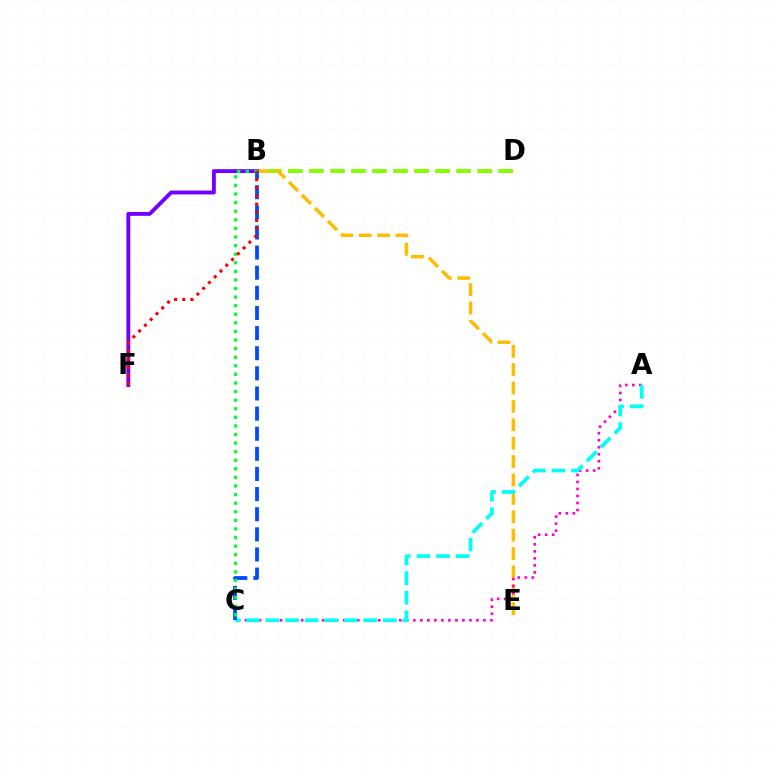{('B', 'D'): [{'color': '#84ff00', 'line_style': 'dashed', 'thickness': 2.86}], ('B', 'E'): [{'color': '#ffbd00', 'line_style': 'dashed', 'thickness': 2.5}], ('A', 'C'): [{'color': '#ff00cf', 'line_style': 'dotted', 'thickness': 1.91}, {'color': '#00fff6', 'line_style': 'dashed', 'thickness': 2.66}], ('B', 'F'): [{'color': '#7200ff', 'line_style': 'solid', 'thickness': 2.8}, {'color': '#ff0000', 'line_style': 'dotted', 'thickness': 2.22}], ('B', 'C'): [{'color': '#004bff', 'line_style': 'dashed', 'thickness': 2.73}, {'color': '#00ff39', 'line_style': 'dotted', 'thickness': 2.33}]}